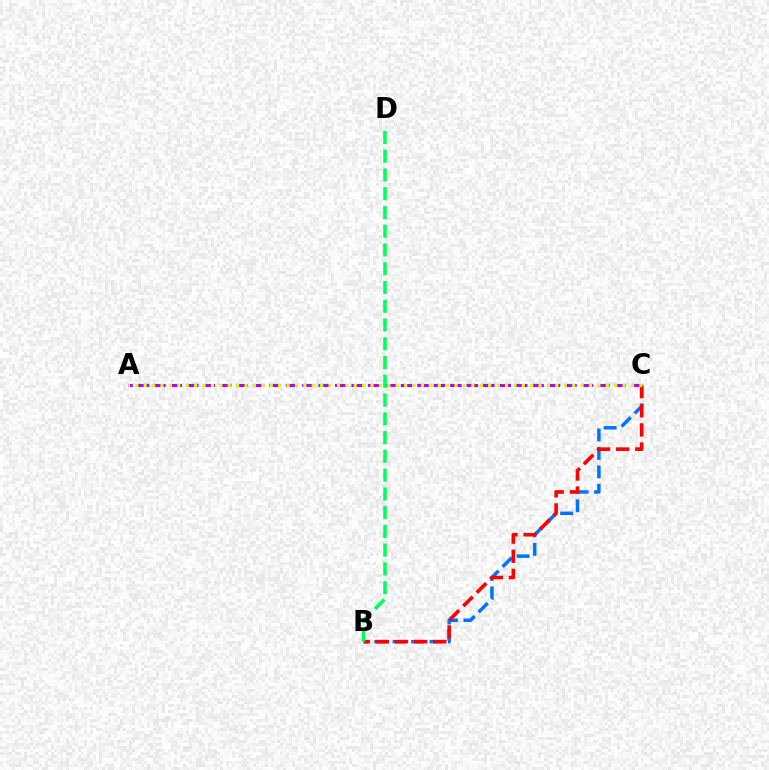{('A', 'C'): [{'color': '#b900ff', 'line_style': 'dashed', 'thickness': 2.23}, {'color': '#d1ff00', 'line_style': 'dotted', 'thickness': 2.28}], ('B', 'C'): [{'color': '#0074ff', 'line_style': 'dashed', 'thickness': 2.51}, {'color': '#ff0000', 'line_style': 'dashed', 'thickness': 2.6}], ('B', 'D'): [{'color': '#00ff5c', 'line_style': 'dashed', 'thickness': 2.55}]}